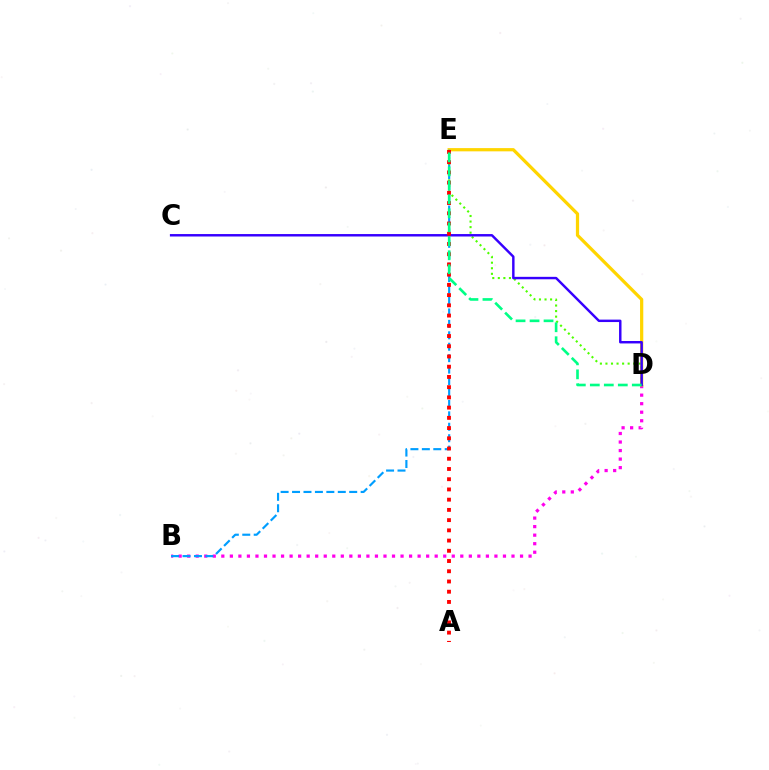{('B', 'D'): [{'color': '#ff00ed', 'line_style': 'dotted', 'thickness': 2.32}], ('D', 'E'): [{'color': '#ffd500', 'line_style': 'solid', 'thickness': 2.33}, {'color': '#4fff00', 'line_style': 'dotted', 'thickness': 1.51}, {'color': '#00ff86', 'line_style': 'dashed', 'thickness': 1.9}], ('B', 'E'): [{'color': '#009eff', 'line_style': 'dashed', 'thickness': 1.55}], ('C', 'D'): [{'color': '#3700ff', 'line_style': 'solid', 'thickness': 1.76}], ('A', 'E'): [{'color': '#ff0000', 'line_style': 'dotted', 'thickness': 2.78}]}